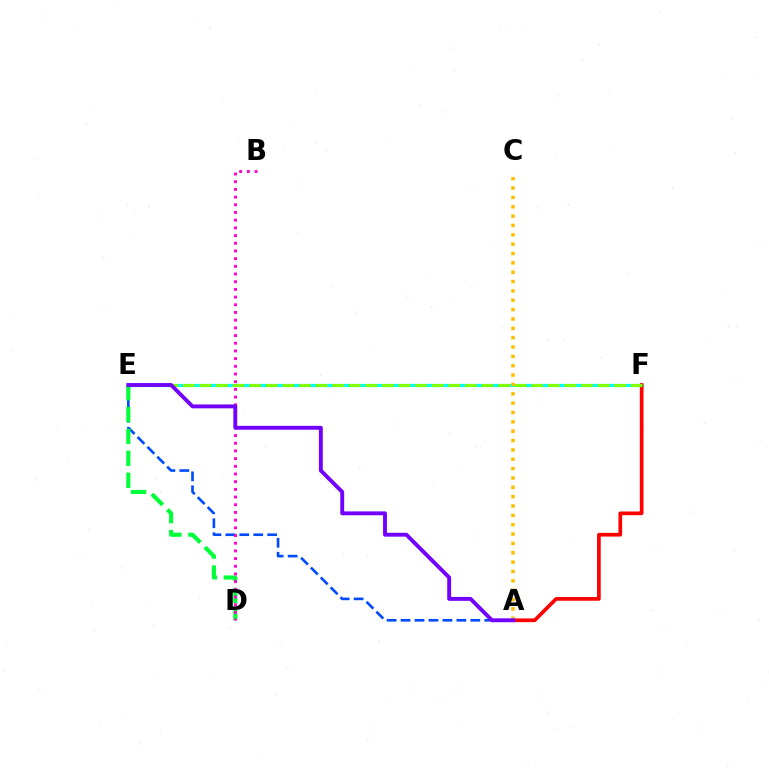{('E', 'F'): [{'color': '#00fff6', 'line_style': 'solid', 'thickness': 2.28}, {'color': '#84ff00', 'line_style': 'dashed', 'thickness': 2.25}], ('A', 'E'): [{'color': '#004bff', 'line_style': 'dashed', 'thickness': 1.9}, {'color': '#7200ff', 'line_style': 'solid', 'thickness': 2.8}], ('D', 'E'): [{'color': '#00ff39', 'line_style': 'dashed', 'thickness': 2.97}], ('A', 'F'): [{'color': '#ff0000', 'line_style': 'solid', 'thickness': 2.66}], ('B', 'D'): [{'color': '#ff00cf', 'line_style': 'dotted', 'thickness': 2.09}], ('A', 'C'): [{'color': '#ffbd00', 'line_style': 'dotted', 'thickness': 2.54}]}